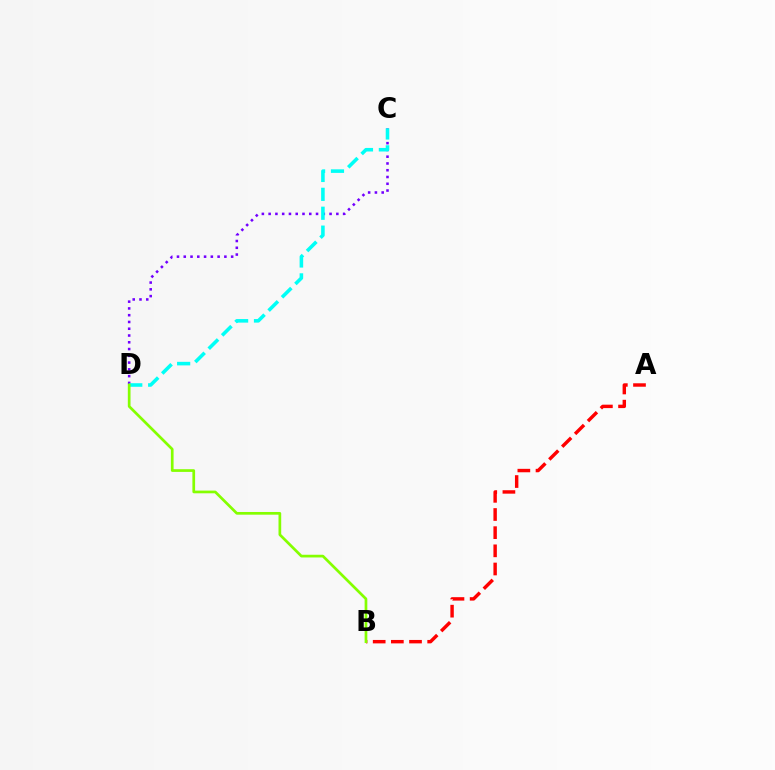{('C', 'D'): [{'color': '#7200ff', 'line_style': 'dotted', 'thickness': 1.84}, {'color': '#00fff6', 'line_style': 'dashed', 'thickness': 2.57}], ('A', 'B'): [{'color': '#ff0000', 'line_style': 'dashed', 'thickness': 2.47}], ('B', 'D'): [{'color': '#84ff00', 'line_style': 'solid', 'thickness': 1.95}]}